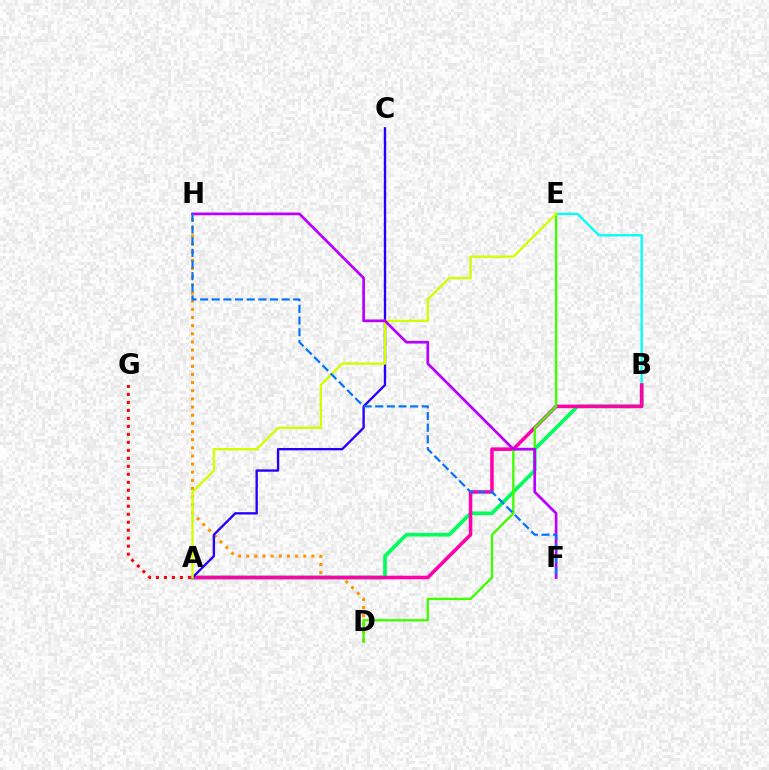{('A', 'B'): [{'color': '#00ff5c', 'line_style': 'solid', 'thickness': 2.64}, {'color': '#ff00ac', 'line_style': 'solid', 'thickness': 2.56}], ('A', 'G'): [{'color': '#ff0000', 'line_style': 'dotted', 'thickness': 2.17}], ('B', 'E'): [{'color': '#00fff6', 'line_style': 'solid', 'thickness': 1.67}], ('D', 'H'): [{'color': '#ff9400', 'line_style': 'dotted', 'thickness': 2.21}], ('A', 'C'): [{'color': '#2500ff', 'line_style': 'solid', 'thickness': 1.69}], ('D', 'E'): [{'color': '#3dff00', 'line_style': 'solid', 'thickness': 1.68}], ('A', 'E'): [{'color': '#d1ff00', 'line_style': 'solid', 'thickness': 1.69}], ('F', 'H'): [{'color': '#b900ff', 'line_style': 'solid', 'thickness': 1.94}, {'color': '#0074ff', 'line_style': 'dashed', 'thickness': 1.58}]}